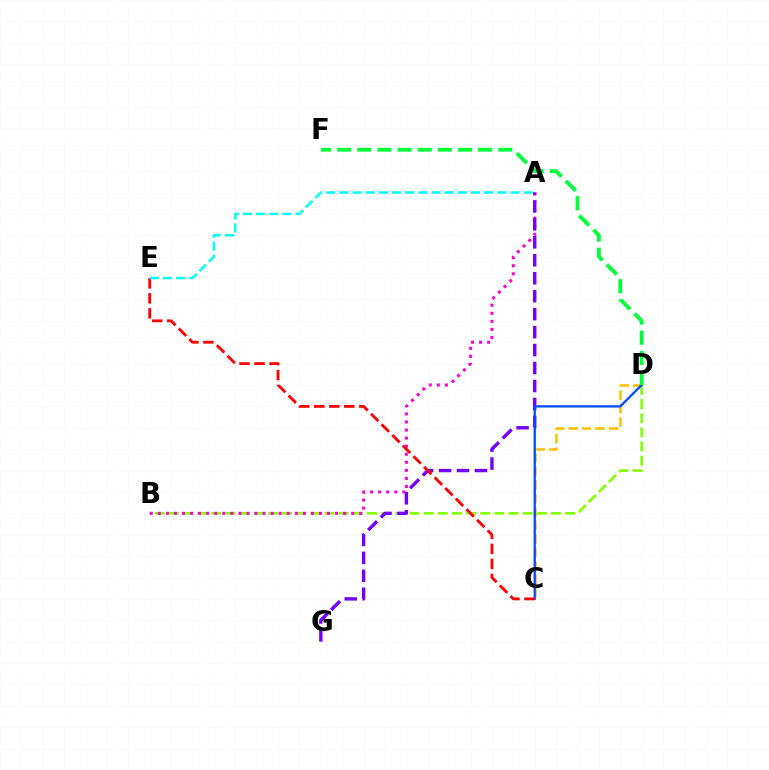{('C', 'D'): [{'color': '#ffbd00', 'line_style': 'dashed', 'thickness': 1.83}, {'color': '#004bff', 'line_style': 'solid', 'thickness': 1.65}], ('B', 'D'): [{'color': '#84ff00', 'line_style': 'dashed', 'thickness': 1.92}], ('A', 'B'): [{'color': '#ff00cf', 'line_style': 'dotted', 'thickness': 2.19}], ('A', 'G'): [{'color': '#7200ff', 'line_style': 'dashed', 'thickness': 2.44}], ('C', 'E'): [{'color': '#ff0000', 'line_style': 'dashed', 'thickness': 2.04}], ('D', 'F'): [{'color': '#00ff39', 'line_style': 'dashed', 'thickness': 2.74}], ('A', 'E'): [{'color': '#00fff6', 'line_style': 'dashed', 'thickness': 1.79}]}